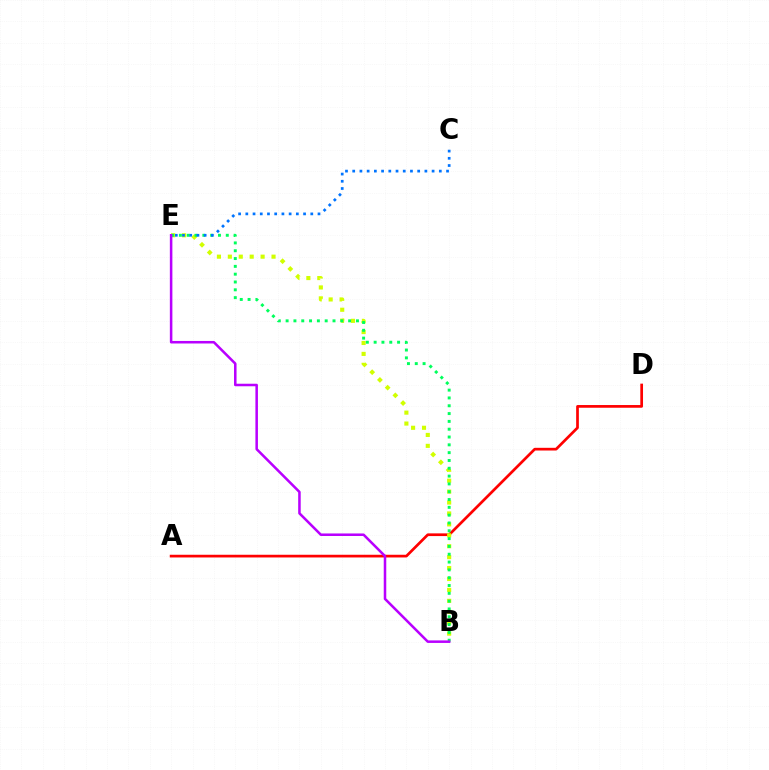{('A', 'D'): [{'color': '#ff0000', 'line_style': 'solid', 'thickness': 1.95}], ('B', 'E'): [{'color': '#d1ff00', 'line_style': 'dotted', 'thickness': 2.97}, {'color': '#00ff5c', 'line_style': 'dotted', 'thickness': 2.12}, {'color': '#b900ff', 'line_style': 'solid', 'thickness': 1.82}], ('C', 'E'): [{'color': '#0074ff', 'line_style': 'dotted', 'thickness': 1.96}]}